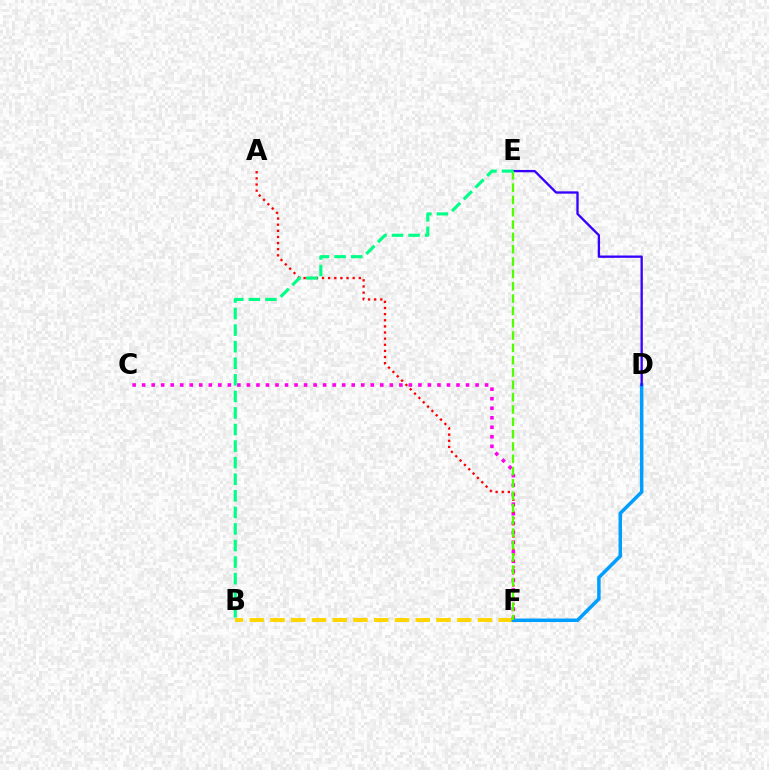{('C', 'F'): [{'color': '#ff00ed', 'line_style': 'dotted', 'thickness': 2.59}], ('B', 'F'): [{'color': '#ffd500', 'line_style': 'dashed', 'thickness': 2.82}], ('D', 'F'): [{'color': '#009eff', 'line_style': 'solid', 'thickness': 2.52}], ('D', 'E'): [{'color': '#3700ff', 'line_style': 'solid', 'thickness': 1.68}], ('A', 'F'): [{'color': '#ff0000', 'line_style': 'dotted', 'thickness': 1.67}], ('E', 'F'): [{'color': '#4fff00', 'line_style': 'dashed', 'thickness': 1.67}], ('B', 'E'): [{'color': '#00ff86', 'line_style': 'dashed', 'thickness': 2.25}]}